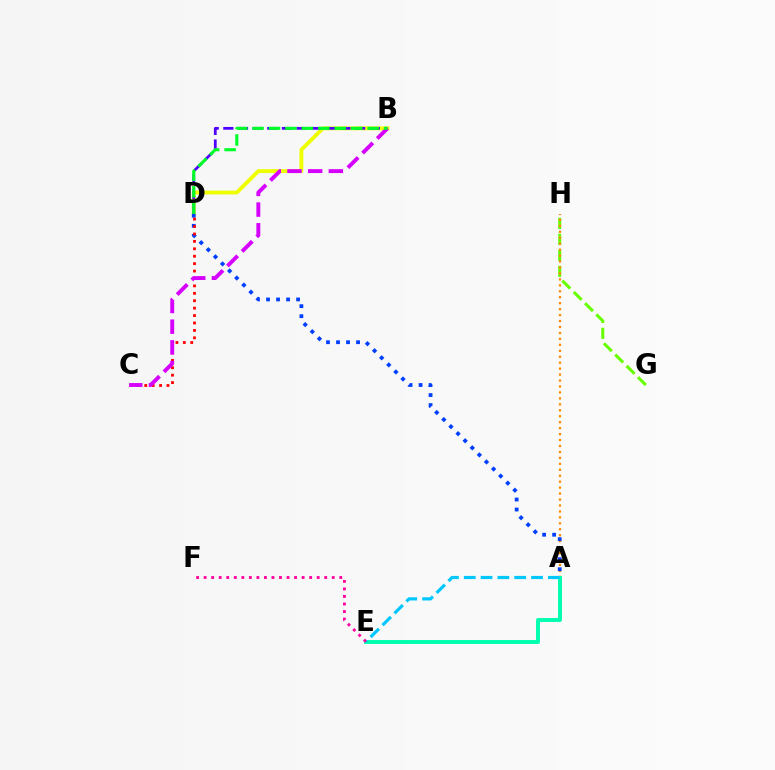{('G', 'H'): [{'color': '#66ff00', 'line_style': 'dashed', 'thickness': 2.17}], ('B', 'D'): [{'color': '#eeff00', 'line_style': 'solid', 'thickness': 2.78}, {'color': '#4f00ff', 'line_style': 'dashed', 'thickness': 1.99}, {'color': '#00ff27', 'line_style': 'dashed', 'thickness': 2.23}], ('A', 'H'): [{'color': '#ff8800', 'line_style': 'dotted', 'thickness': 1.62}], ('A', 'D'): [{'color': '#003fff', 'line_style': 'dotted', 'thickness': 2.72}], ('C', 'D'): [{'color': '#ff0000', 'line_style': 'dotted', 'thickness': 2.02}], ('A', 'E'): [{'color': '#00ffaf', 'line_style': 'solid', 'thickness': 2.82}, {'color': '#00c7ff', 'line_style': 'dashed', 'thickness': 2.29}], ('B', 'C'): [{'color': '#d600ff', 'line_style': 'dashed', 'thickness': 2.81}], ('E', 'F'): [{'color': '#ff00a0', 'line_style': 'dotted', 'thickness': 2.05}]}